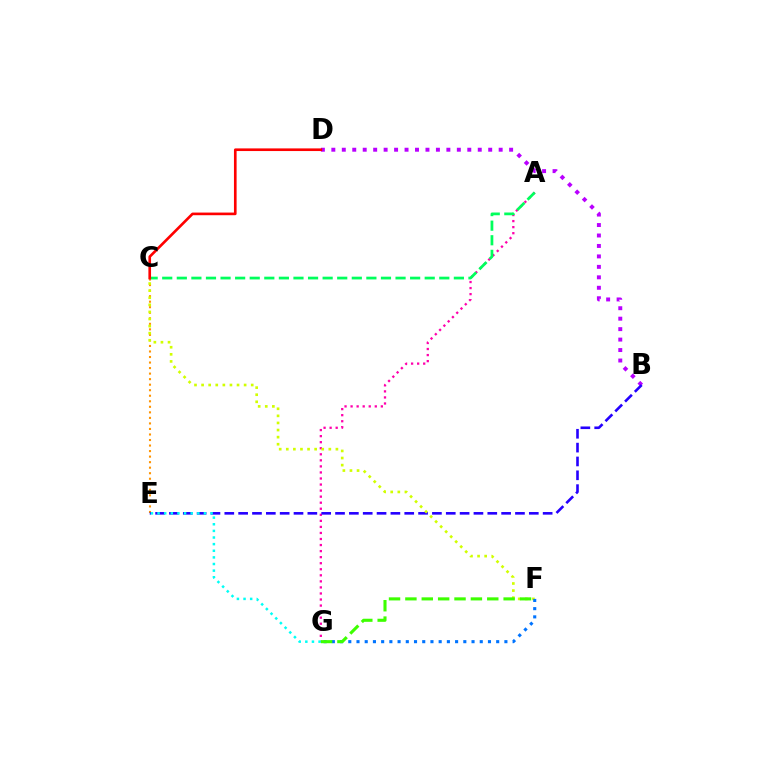{('C', 'E'): [{'color': '#ff9400', 'line_style': 'dotted', 'thickness': 1.5}], ('B', 'D'): [{'color': '#b900ff', 'line_style': 'dotted', 'thickness': 2.84}], ('A', 'G'): [{'color': '#ff00ac', 'line_style': 'dotted', 'thickness': 1.64}], ('B', 'E'): [{'color': '#2500ff', 'line_style': 'dashed', 'thickness': 1.88}], ('A', 'C'): [{'color': '#00ff5c', 'line_style': 'dashed', 'thickness': 1.98}], ('C', 'D'): [{'color': '#ff0000', 'line_style': 'solid', 'thickness': 1.9}], ('C', 'F'): [{'color': '#d1ff00', 'line_style': 'dotted', 'thickness': 1.93}], ('E', 'G'): [{'color': '#00fff6', 'line_style': 'dotted', 'thickness': 1.8}], ('F', 'G'): [{'color': '#0074ff', 'line_style': 'dotted', 'thickness': 2.23}, {'color': '#3dff00', 'line_style': 'dashed', 'thickness': 2.22}]}